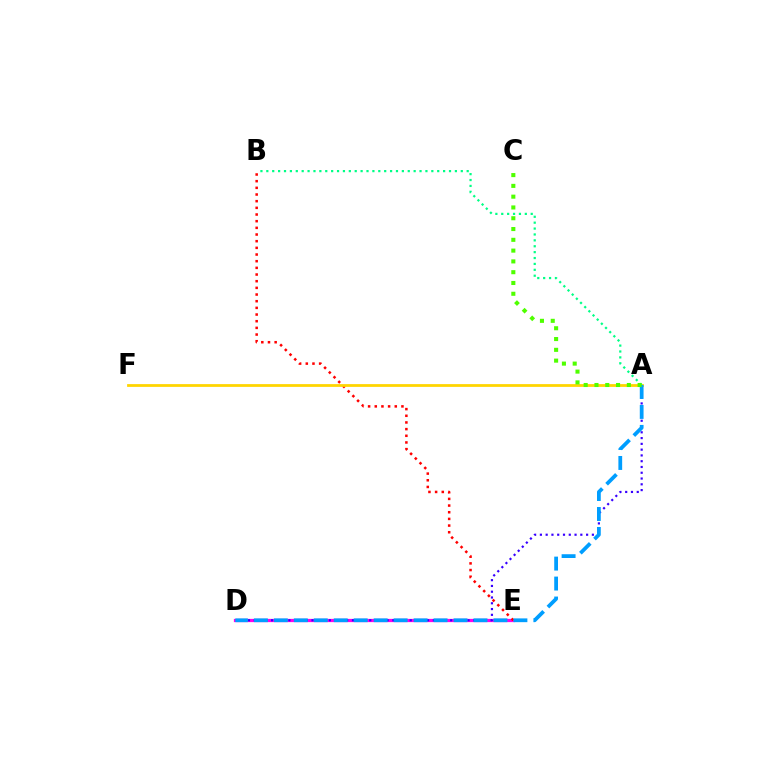{('D', 'E'): [{'color': '#ff00ed', 'line_style': 'solid', 'thickness': 2.34}], ('B', 'E'): [{'color': '#ff0000', 'line_style': 'dotted', 'thickness': 1.81}], ('A', 'F'): [{'color': '#ffd500', 'line_style': 'solid', 'thickness': 1.99}], ('A', 'B'): [{'color': '#00ff86', 'line_style': 'dotted', 'thickness': 1.6}], ('A', 'D'): [{'color': '#3700ff', 'line_style': 'dotted', 'thickness': 1.57}, {'color': '#009eff', 'line_style': 'dashed', 'thickness': 2.71}], ('A', 'C'): [{'color': '#4fff00', 'line_style': 'dotted', 'thickness': 2.93}]}